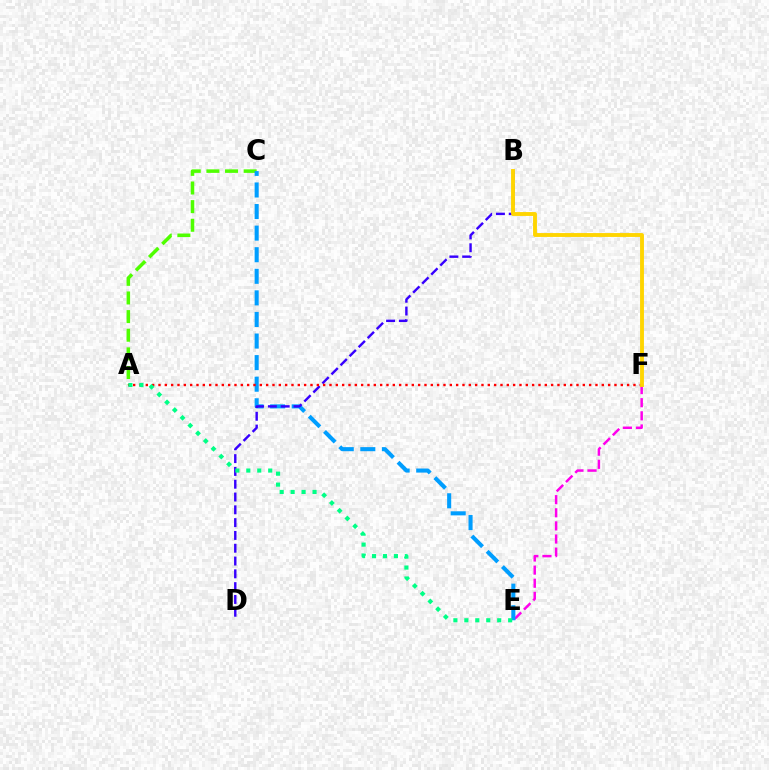{('E', 'F'): [{'color': '#ff00ed', 'line_style': 'dashed', 'thickness': 1.78}], ('A', 'C'): [{'color': '#4fff00', 'line_style': 'dashed', 'thickness': 2.53}], ('C', 'E'): [{'color': '#009eff', 'line_style': 'dashed', 'thickness': 2.93}], ('B', 'D'): [{'color': '#3700ff', 'line_style': 'dashed', 'thickness': 1.74}], ('A', 'F'): [{'color': '#ff0000', 'line_style': 'dotted', 'thickness': 1.72}], ('B', 'F'): [{'color': '#ffd500', 'line_style': 'solid', 'thickness': 2.79}], ('A', 'E'): [{'color': '#00ff86', 'line_style': 'dotted', 'thickness': 2.98}]}